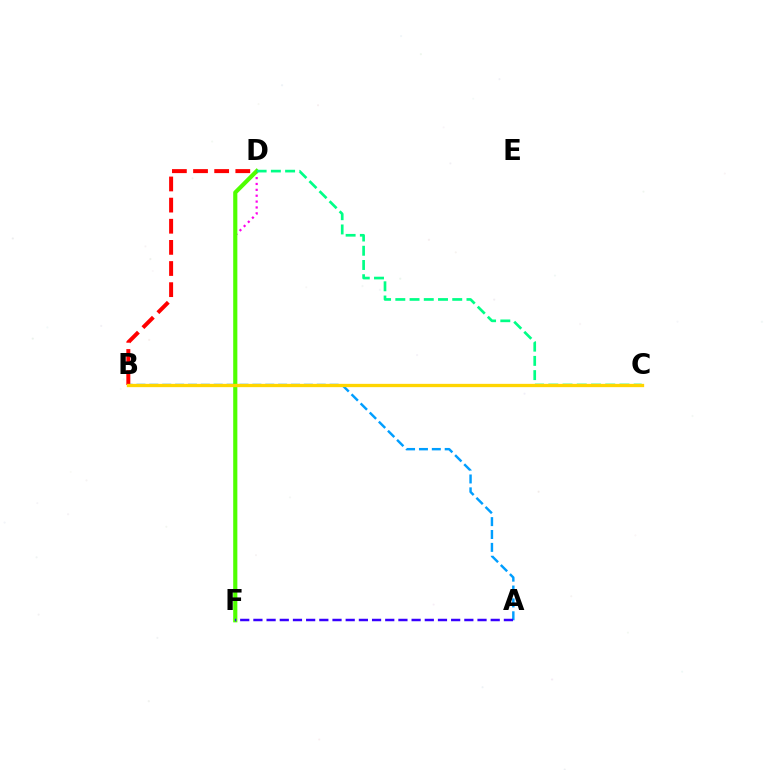{('D', 'F'): [{'color': '#ff00ed', 'line_style': 'dotted', 'thickness': 1.6}, {'color': '#4fff00', 'line_style': 'solid', 'thickness': 2.99}], ('A', 'B'): [{'color': '#009eff', 'line_style': 'dashed', 'thickness': 1.75}], ('C', 'D'): [{'color': '#00ff86', 'line_style': 'dashed', 'thickness': 1.93}], ('A', 'F'): [{'color': '#3700ff', 'line_style': 'dashed', 'thickness': 1.79}], ('B', 'D'): [{'color': '#ff0000', 'line_style': 'dashed', 'thickness': 2.87}], ('B', 'C'): [{'color': '#ffd500', 'line_style': 'solid', 'thickness': 2.38}]}